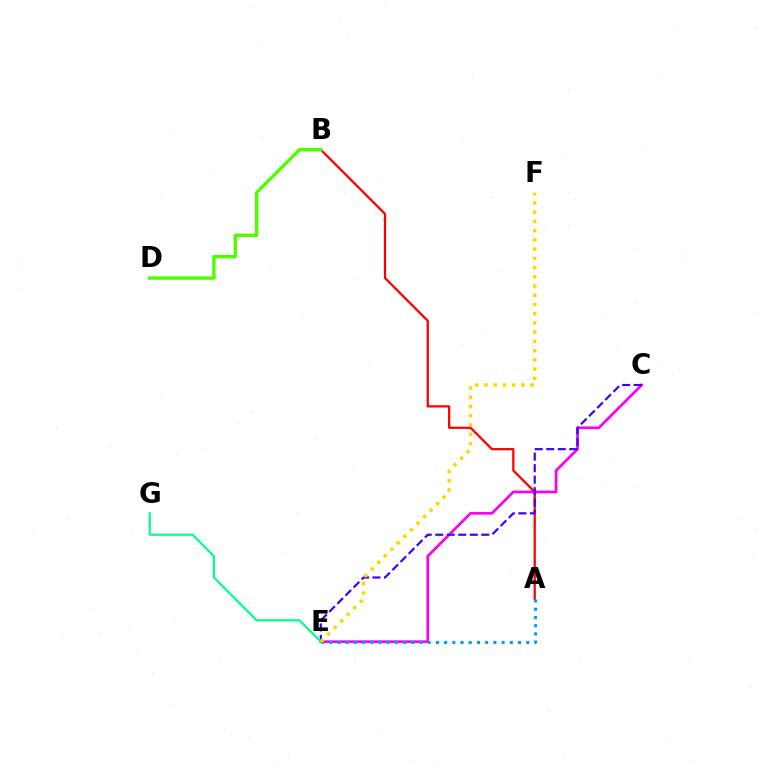{('A', 'B'): [{'color': '#ff0000', 'line_style': 'solid', 'thickness': 1.63}], ('C', 'E'): [{'color': '#ff00ed', 'line_style': 'solid', 'thickness': 1.94}, {'color': '#3700ff', 'line_style': 'dashed', 'thickness': 1.56}], ('E', 'G'): [{'color': '#00ff86', 'line_style': 'solid', 'thickness': 1.56}], ('A', 'E'): [{'color': '#009eff', 'line_style': 'dotted', 'thickness': 2.23}], ('B', 'D'): [{'color': '#4fff00', 'line_style': 'solid', 'thickness': 2.46}], ('E', 'F'): [{'color': '#ffd500', 'line_style': 'dotted', 'thickness': 2.51}]}